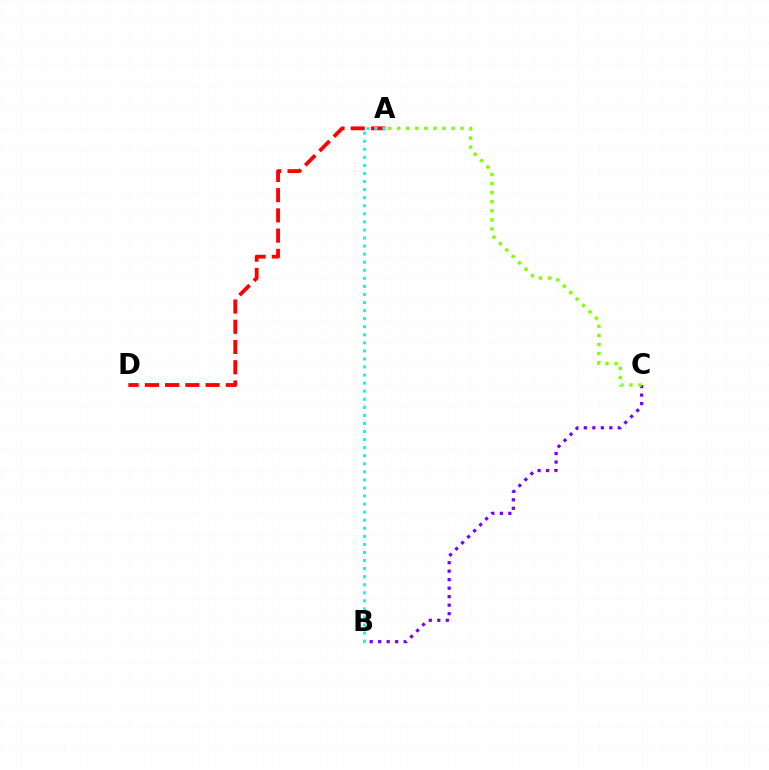{('B', 'C'): [{'color': '#7200ff', 'line_style': 'dotted', 'thickness': 2.31}], ('A', 'C'): [{'color': '#84ff00', 'line_style': 'dotted', 'thickness': 2.46}], ('A', 'D'): [{'color': '#ff0000', 'line_style': 'dashed', 'thickness': 2.75}], ('A', 'B'): [{'color': '#00fff6', 'line_style': 'dotted', 'thickness': 2.19}]}